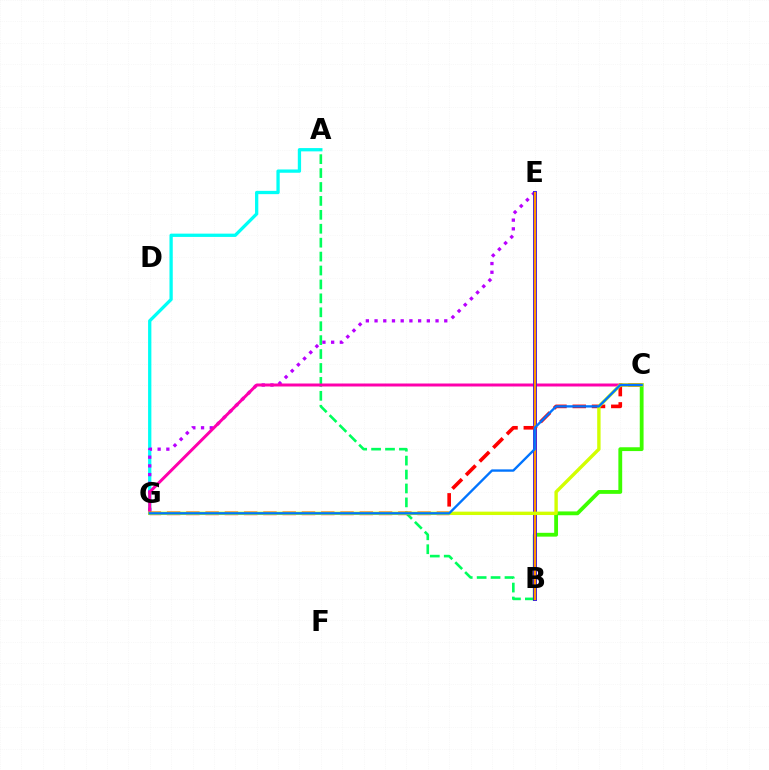{('A', 'G'): [{'color': '#00fff6', 'line_style': 'solid', 'thickness': 2.37}], ('A', 'B'): [{'color': '#00ff5c', 'line_style': 'dashed', 'thickness': 1.89}], ('B', 'C'): [{'color': '#3dff00', 'line_style': 'solid', 'thickness': 2.75}], ('E', 'G'): [{'color': '#b900ff', 'line_style': 'dotted', 'thickness': 2.37}], ('C', 'G'): [{'color': '#ff00ac', 'line_style': 'solid', 'thickness': 2.15}, {'color': '#ff0000', 'line_style': 'dashed', 'thickness': 2.62}, {'color': '#d1ff00', 'line_style': 'solid', 'thickness': 2.44}, {'color': '#0074ff', 'line_style': 'solid', 'thickness': 1.69}], ('B', 'E'): [{'color': '#2500ff', 'line_style': 'solid', 'thickness': 2.78}, {'color': '#ff9400', 'line_style': 'solid', 'thickness': 1.71}]}